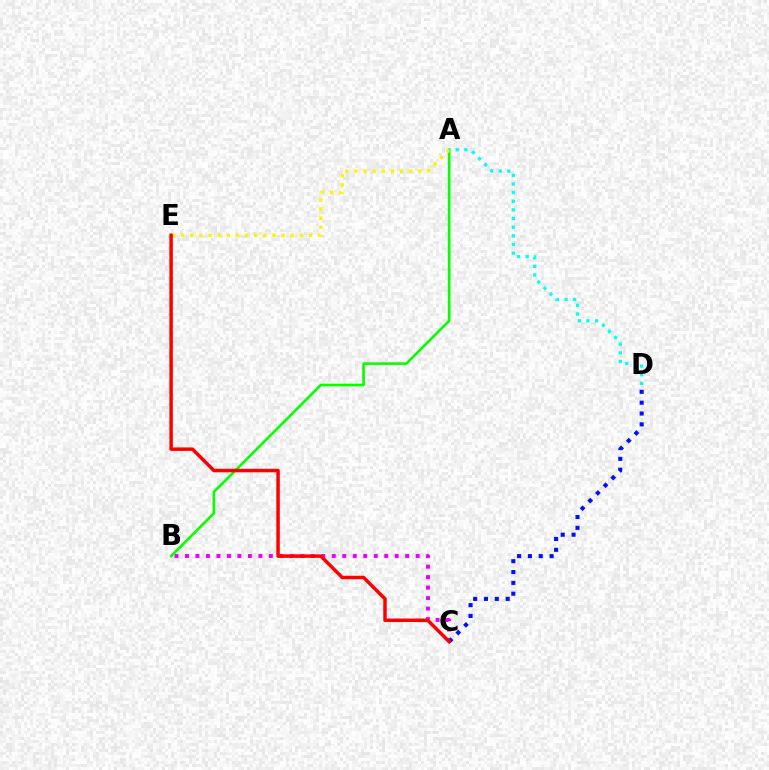{('B', 'C'): [{'color': '#ee00ff', 'line_style': 'dotted', 'thickness': 2.85}], ('C', 'D'): [{'color': '#0010ff', 'line_style': 'dotted', 'thickness': 2.94}], ('A', 'B'): [{'color': '#08ff00', 'line_style': 'solid', 'thickness': 1.9}], ('A', 'E'): [{'color': '#fcf500', 'line_style': 'dotted', 'thickness': 2.48}], ('C', 'E'): [{'color': '#ff0000', 'line_style': 'solid', 'thickness': 2.51}], ('A', 'D'): [{'color': '#00fff6', 'line_style': 'dotted', 'thickness': 2.35}]}